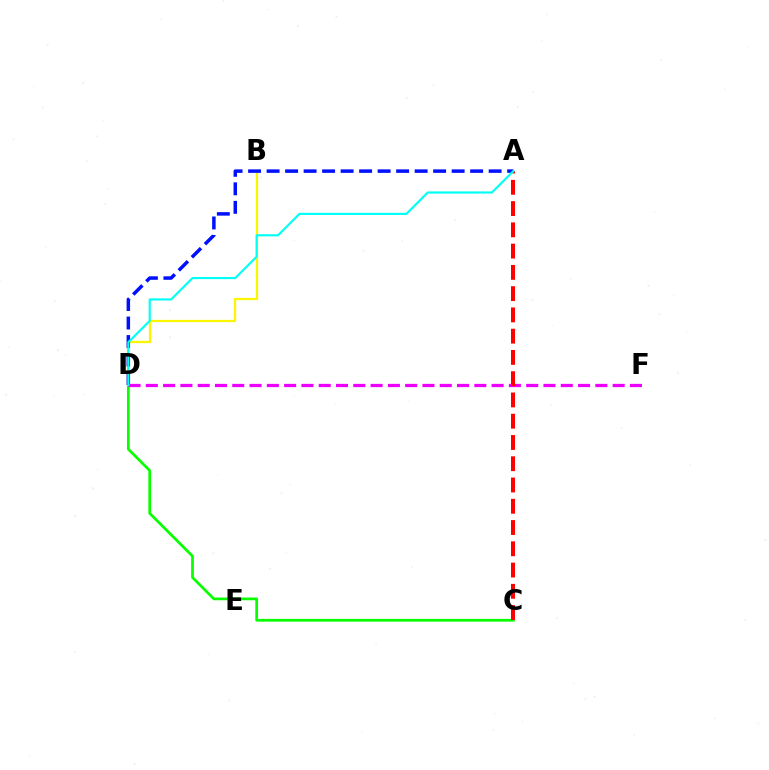{('C', 'D'): [{'color': '#08ff00', 'line_style': 'solid', 'thickness': 1.97}], ('B', 'D'): [{'color': '#fcf500', 'line_style': 'solid', 'thickness': 1.64}], ('A', 'D'): [{'color': '#0010ff', 'line_style': 'dashed', 'thickness': 2.51}, {'color': '#00fff6', 'line_style': 'solid', 'thickness': 1.55}], ('D', 'F'): [{'color': '#ee00ff', 'line_style': 'dashed', 'thickness': 2.35}], ('A', 'C'): [{'color': '#ff0000', 'line_style': 'dashed', 'thickness': 2.89}]}